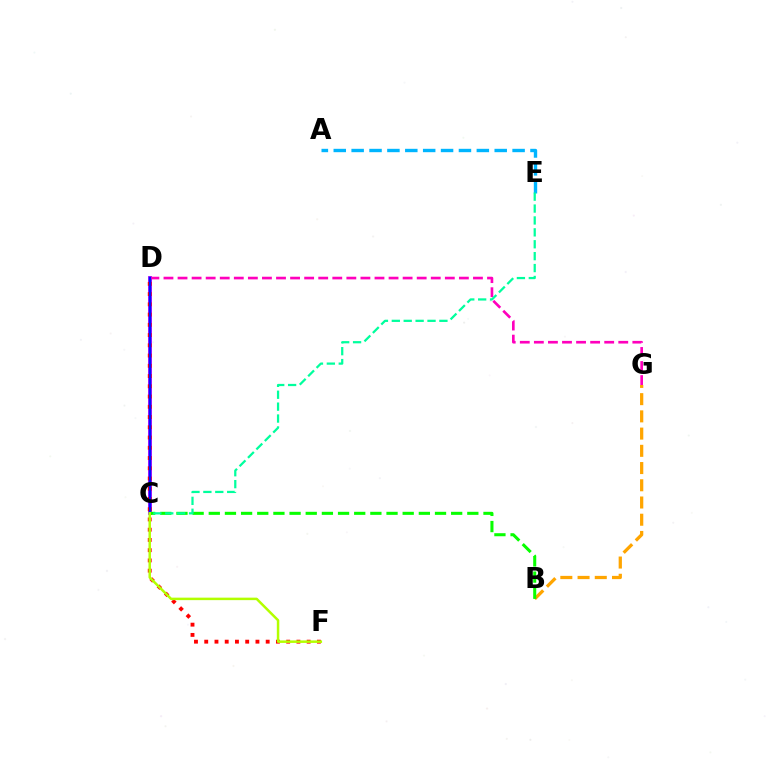{('C', 'D'): [{'color': '#9b00ff', 'line_style': 'solid', 'thickness': 2.72}, {'color': '#0010ff', 'line_style': 'solid', 'thickness': 1.63}], ('D', 'F'): [{'color': '#ff0000', 'line_style': 'dotted', 'thickness': 2.78}], ('D', 'G'): [{'color': '#ff00bd', 'line_style': 'dashed', 'thickness': 1.91}], ('B', 'G'): [{'color': '#ffa500', 'line_style': 'dashed', 'thickness': 2.34}], ('B', 'C'): [{'color': '#08ff00', 'line_style': 'dashed', 'thickness': 2.2}], ('A', 'E'): [{'color': '#00b5ff', 'line_style': 'dashed', 'thickness': 2.43}], ('C', 'F'): [{'color': '#b3ff00', 'line_style': 'solid', 'thickness': 1.79}], ('C', 'E'): [{'color': '#00ff9d', 'line_style': 'dashed', 'thickness': 1.62}]}